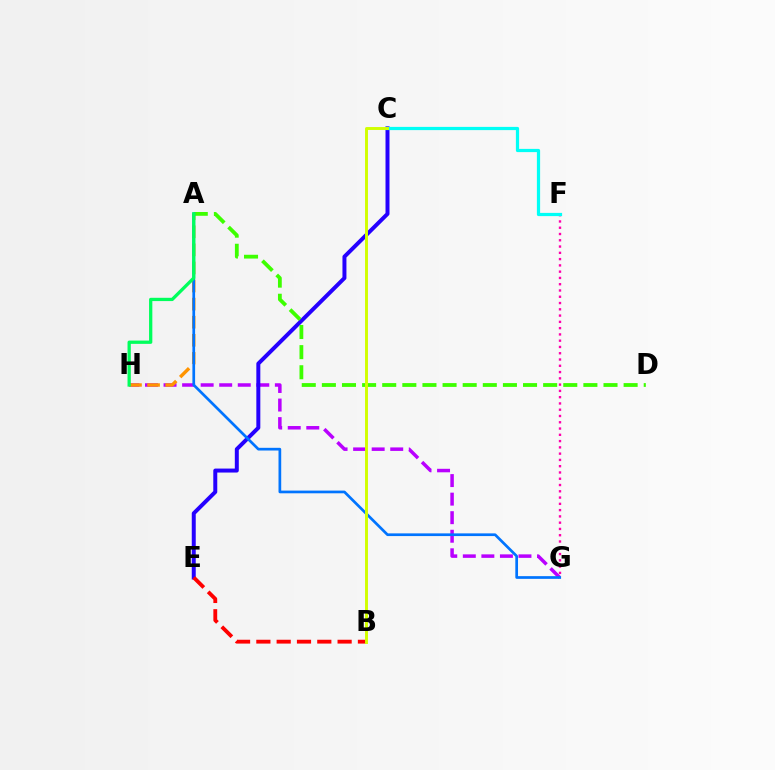{('G', 'H'): [{'color': '#b900ff', 'line_style': 'dashed', 'thickness': 2.52}], ('F', 'G'): [{'color': '#ff00ac', 'line_style': 'dotted', 'thickness': 1.7}], ('C', 'E'): [{'color': '#2500ff', 'line_style': 'solid', 'thickness': 2.86}], ('B', 'E'): [{'color': '#ff0000', 'line_style': 'dashed', 'thickness': 2.76}], ('A', 'H'): [{'color': '#ff9400', 'line_style': 'dashed', 'thickness': 2.46}, {'color': '#00ff5c', 'line_style': 'solid', 'thickness': 2.37}], ('A', 'D'): [{'color': '#3dff00', 'line_style': 'dashed', 'thickness': 2.73}], ('A', 'G'): [{'color': '#0074ff', 'line_style': 'solid', 'thickness': 1.95}], ('C', 'F'): [{'color': '#00fff6', 'line_style': 'solid', 'thickness': 2.32}], ('B', 'C'): [{'color': '#d1ff00', 'line_style': 'solid', 'thickness': 2.11}]}